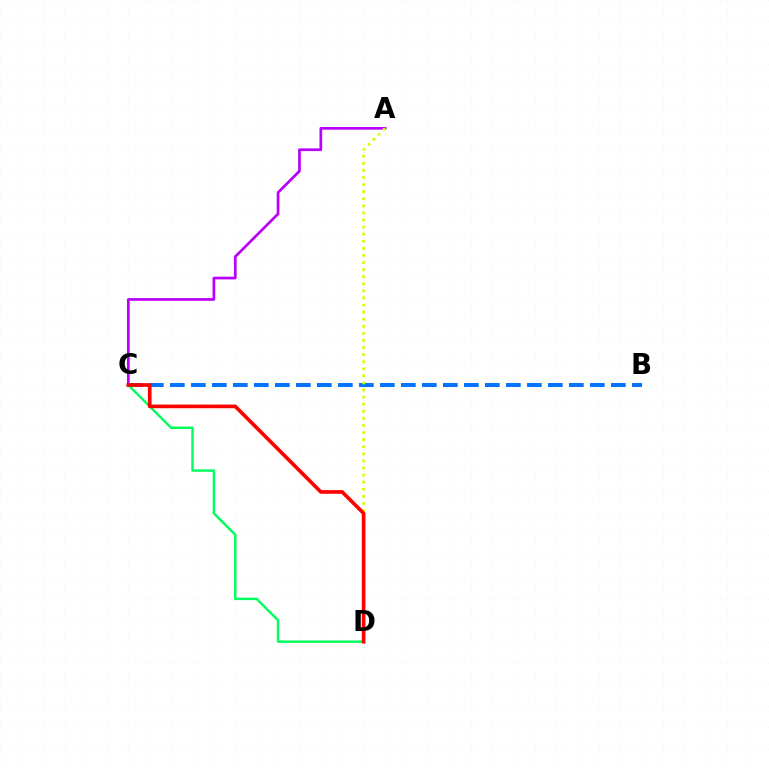{('B', 'C'): [{'color': '#0074ff', 'line_style': 'dashed', 'thickness': 2.85}], ('A', 'C'): [{'color': '#b900ff', 'line_style': 'solid', 'thickness': 1.95}], ('A', 'D'): [{'color': '#d1ff00', 'line_style': 'dotted', 'thickness': 1.93}], ('C', 'D'): [{'color': '#00ff5c', 'line_style': 'solid', 'thickness': 1.75}, {'color': '#ff0000', 'line_style': 'solid', 'thickness': 2.63}]}